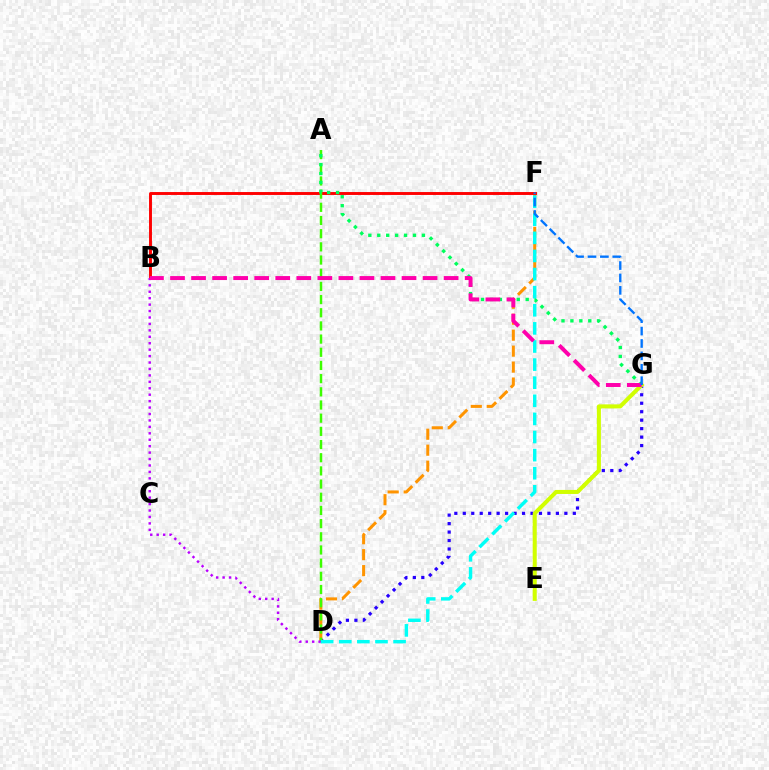{('D', 'G'): [{'color': '#2500ff', 'line_style': 'dotted', 'thickness': 2.3}], ('B', 'F'): [{'color': '#ff0000', 'line_style': 'solid', 'thickness': 2.1}], ('D', 'F'): [{'color': '#ff9400', 'line_style': 'dashed', 'thickness': 2.17}, {'color': '#00fff6', 'line_style': 'dashed', 'thickness': 2.46}], ('A', 'D'): [{'color': '#3dff00', 'line_style': 'dashed', 'thickness': 1.79}], ('E', 'G'): [{'color': '#d1ff00', 'line_style': 'solid', 'thickness': 2.9}], ('B', 'D'): [{'color': '#b900ff', 'line_style': 'dotted', 'thickness': 1.75}], ('A', 'G'): [{'color': '#00ff5c', 'line_style': 'dotted', 'thickness': 2.43}], ('B', 'G'): [{'color': '#ff00ac', 'line_style': 'dashed', 'thickness': 2.86}], ('F', 'G'): [{'color': '#0074ff', 'line_style': 'dashed', 'thickness': 1.68}]}